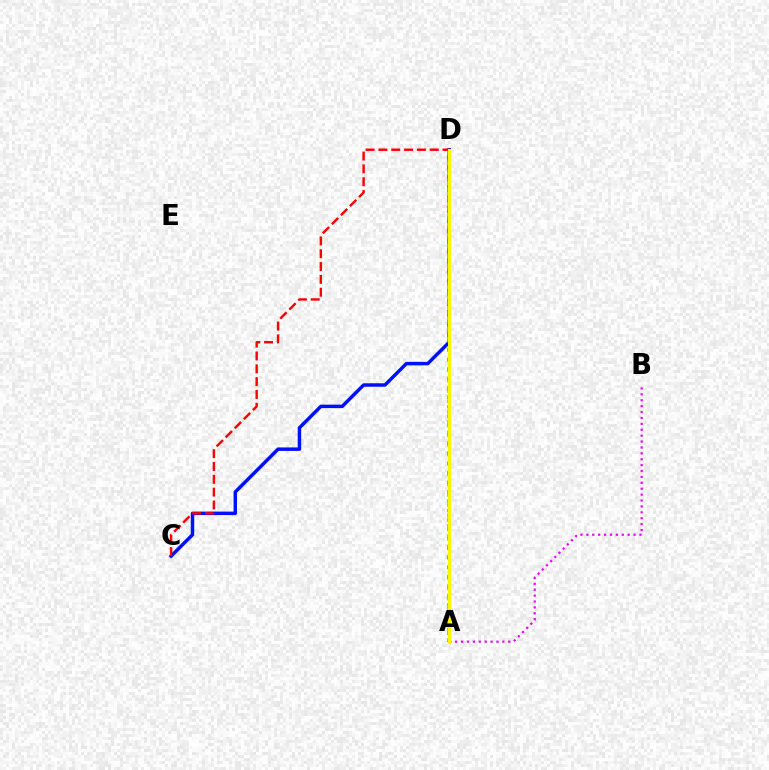{('C', 'D'): [{'color': '#0010ff', 'line_style': 'solid', 'thickness': 2.5}, {'color': '#ff0000', 'line_style': 'dashed', 'thickness': 1.74}], ('A', 'D'): [{'color': '#00fff6', 'line_style': 'dotted', 'thickness': 2.82}, {'color': '#08ff00', 'line_style': 'dotted', 'thickness': 2.57}, {'color': '#fcf500', 'line_style': 'solid', 'thickness': 2.18}], ('A', 'B'): [{'color': '#ee00ff', 'line_style': 'dotted', 'thickness': 1.6}]}